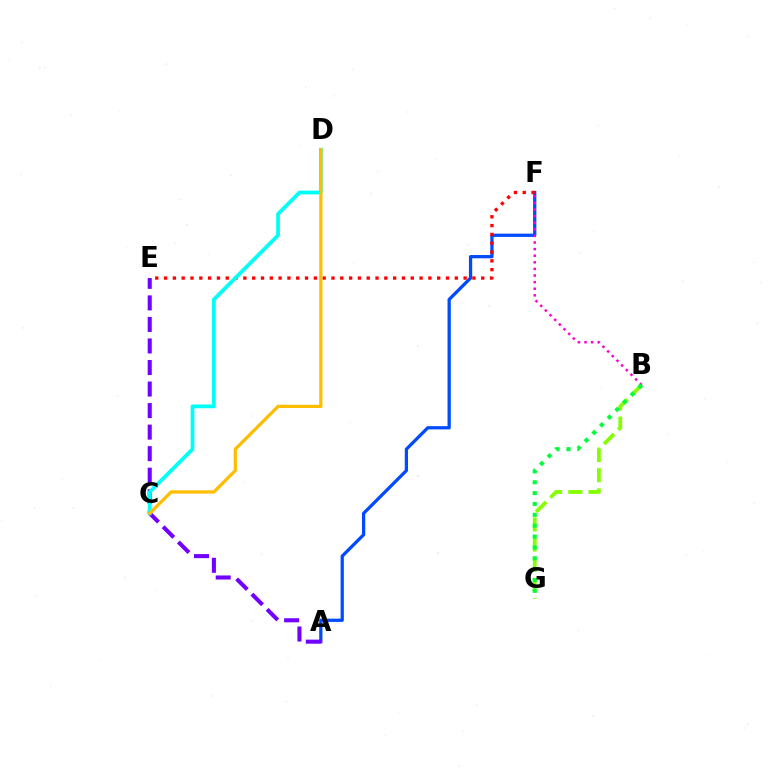{('A', 'F'): [{'color': '#004bff', 'line_style': 'solid', 'thickness': 2.35}], ('B', 'G'): [{'color': '#84ff00', 'line_style': 'dashed', 'thickness': 2.74}, {'color': '#00ff39', 'line_style': 'dotted', 'thickness': 2.95}], ('E', 'F'): [{'color': '#ff0000', 'line_style': 'dotted', 'thickness': 2.39}], ('A', 'E'): [{'color': '#7200ff', 'line_style': 'dashed', 'thickness': 2.93}], ('C', 'D'): [{'color': '#00fff6', 'line_style': 'solid', 'thickness': 2.69}, {'color': '#ffbd00', 'line_style': 'solid', 'thickness': 2.33}], ('B', 'F'): [{'color': '#ff00cf', 'line_style': 'dotted', 'thickness': 1.79}]}